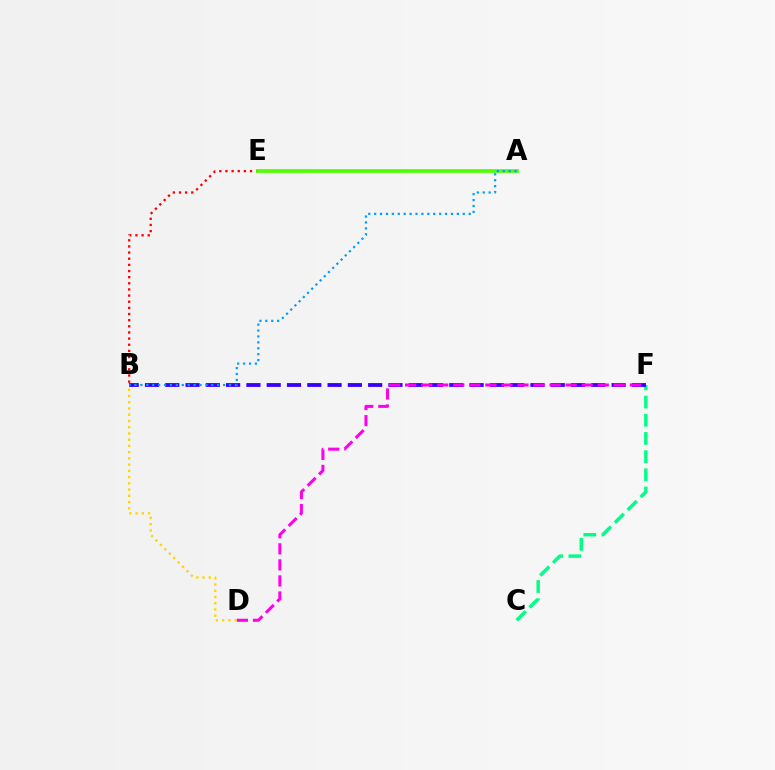{('B', 'E'): [{'color': '#ff0000', 'line_style': 'dotted', 'thickness': 1.67}], ('C', 'F'): [{'color': '#00ff86', 'line_style': 'dashed', 'thickness': 2.47}], ('B', 'F'): [{'color': '#3700ff', 'line_style': 'dashed', 'thickness': 2.76}], ('D', 'F'): [{'color': '#ff00ed', 'line_style': 'dashed', 'thickness': 2.18}], ('B', 'D'): [{'color': '#ffd500', 'line_style': 'dotted', 'thickness': 1.69}], ('A', 'E'): [{'color': '#4fff00', 'line_style': 'solid', 'thickness': 2.65}], ('A', 'B'): [{'color': '#009eff', 'line_style': 'dotted', 'thickness': 1.61}]}